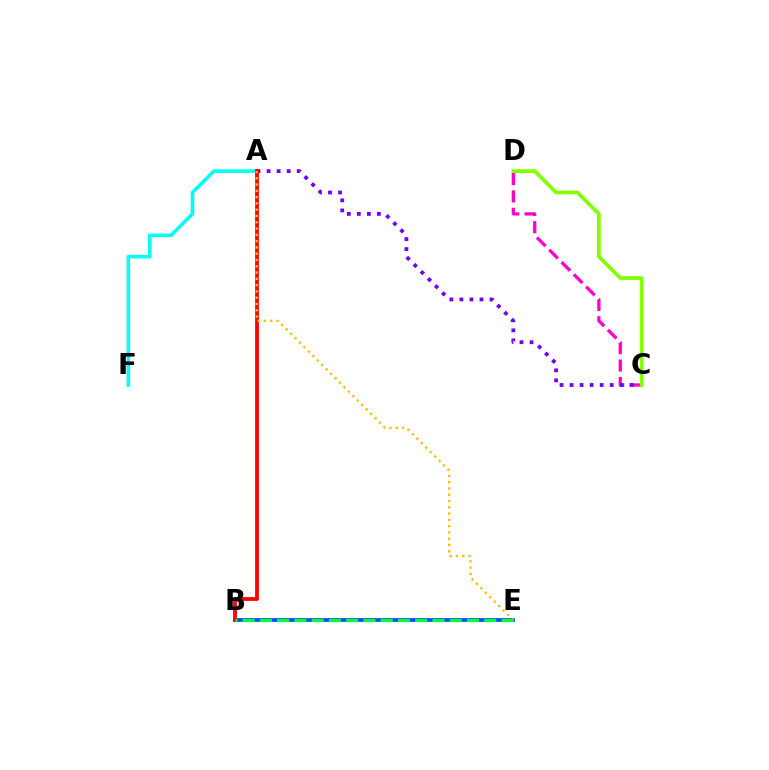{('C', 'D'): [{'color': '#ff00cf', 'line_style': 'dashed', 'thickness': 2.36}, {'color': '#84ff00', 'line_style': 'solid', 'thickness': 2.69}], ('A', 'F'): [{'color': '#00fff6', 'line_style': 'solid', 'thickness': 2.58}], ('B', 'E'): [{'color': '#004bff', 'line_style': 'solid', 'thickness': 2.69}, {'color': '#00ff39', 'line_style': 'dashed', 'thickness': 2.34}], ('A', 'C'): [{'color': '#7200ff', 'line_style': 'dotted', 'thickness': 2.73}], ('A', 'B'): [{'color': '#ff0000', 'line_style': 'solid', 'thickness': 2.72}], ('A', 'E'): [{'color': '#ffbd00', 'line_style': 'dotted', 'thickness': 1.71}]}